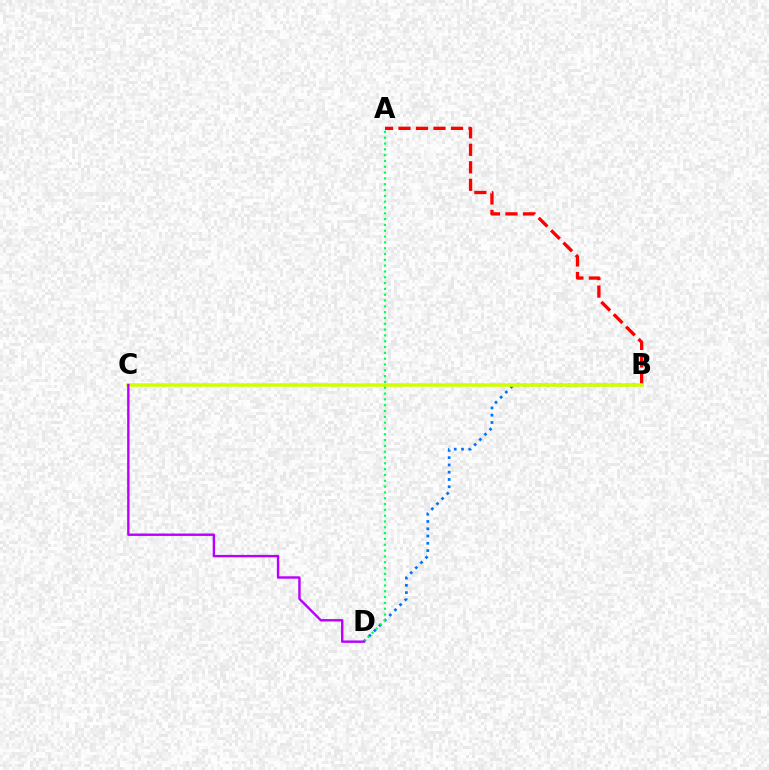{('A', 'B'): [{'color': '#ff0000', 'line_style': 'dashed', 'thickness': 2.38}], ('B', 'D'): [{'color': '#0074ff', 'line_style': 'dotted', 'thickness': 1.98}], ('B', 'C'): [{'color': '#d1ff00', 'line_style': 'solid', 'thickness': 2.52}], ('A', 'D'): [{'color': '#00ff5c', 'line_style': 'dotted', 'thickness': 1.58}], ('C', 'D'): [{'color': '#b900ff', 'line_style': 'solid', 'thickness': 1.73}]}